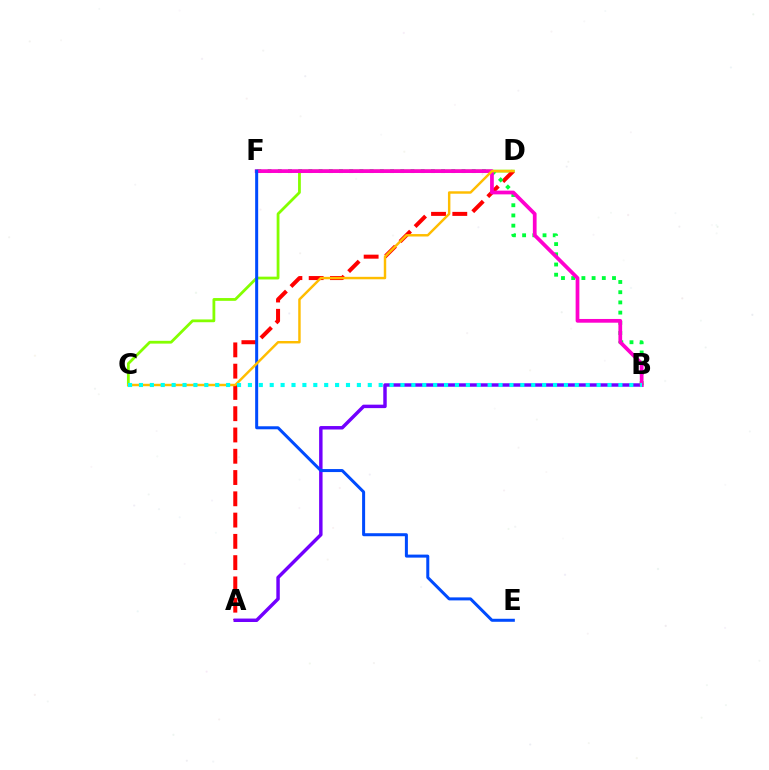{('C', 'D'): [{'color': '#84ff00', 'line_style': 'solid', 'thickness': 2.01}, {'color': '#ffbd00', 'line_style': 'solid', 'thickness': 1.76}], ('A', 'D'): [{'color': '#ff0000', 'line_style': 'dashed', 'thickness': 2.89}], ('A', 'B'): [{'color': '#7200ff', 'line_style': 'solid', 'thickness': 2.48}], ('B', 'F'): [{'color': '#00ff39', 'line_style': 'dotted', 'thickness': 2.77}, {'color': '#ff00cf', 'line_style': 'solid', 'thickness': 2.69}], ('E', 'F'): [{'color': '#004bff', 'line_style': 'solid', 'thickness': 2.17}], ('B', 'C'): [{'color': '#00fff6', 'line_style': 'dotted', 'thickness': 2.96}]}